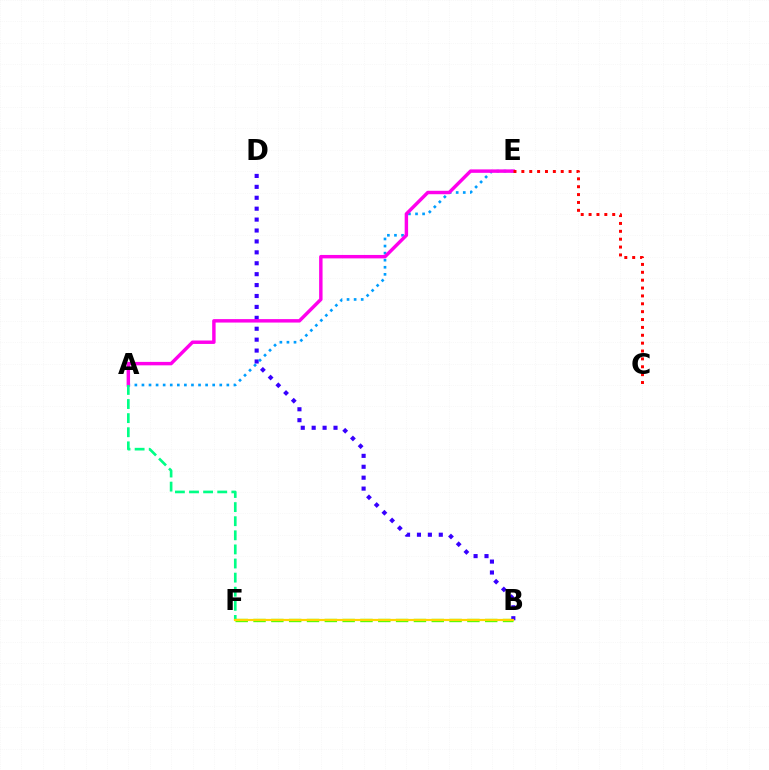{('B', 'F'): [{'color': '#4fff00', 'line_style': 'dashed', 'thickness': 2.42}, {'color': '#ffd500', 'line_style': 'solid', 'thickness': 1.59}], ('B', 'D'): [{'color': '#3700ff', 'line_style': 'dotted', 'thickness': 2.97}], ('A', 'E'): [{'color': '#009eff', 'line_style': 'dotted', 'thickness': 1.92}, {'color': '#ff00ed', 'line_style': 'solid', 'thickness': 2.48}], ('A', 'F'): [{'color': '#00ff86', 'line_style': 'dashed', 'thickness': 1.92}], ('C', 'E'): [{'color': '#ff0000', 'line_style': 'dotted', 'thickness': 2.14}]}